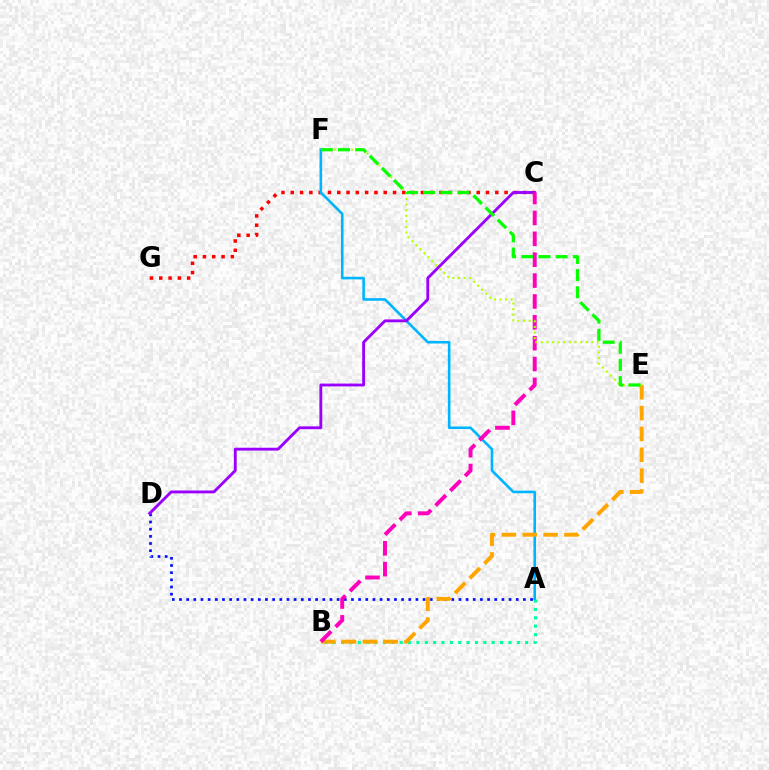{('A', 'B'): [{'color': '#00ff9d', 'line_style': 'dotted', 'thickness': 2.27}], ('C', 'G'): [{'color': '#ff0000', 'line_style': 'dotted', 'thickness': 2.53}], ('A', 'D'): [{'color': '#0010ff', 'line_style': 'dotted', 'thickness': 1.95}], ('A', 'F'): [{'color': '#00b5ff', 'line_style': 'solid', 'thickness': 1.87}], ('B', 'E'): [{'color': '#ffa500', 'line_style': 'dashed', 'thickness': 2.83}], ('C', 'D'): [{'color': '#9b00ff', 'line_style': 'solid', 'thickness': 2.06}], ('B', 'C'): [{'color': '#ff00bd', 'line_style': 'dashed', 'thickness': 2.84}], ('E', 'F'): [{'color': '#b3ff00', 'line_style': 'dotted', 'thickness': 1.52}, {'color': '#08ff00', 'line_style': 'dashed', 'thickness': 2.33}]}